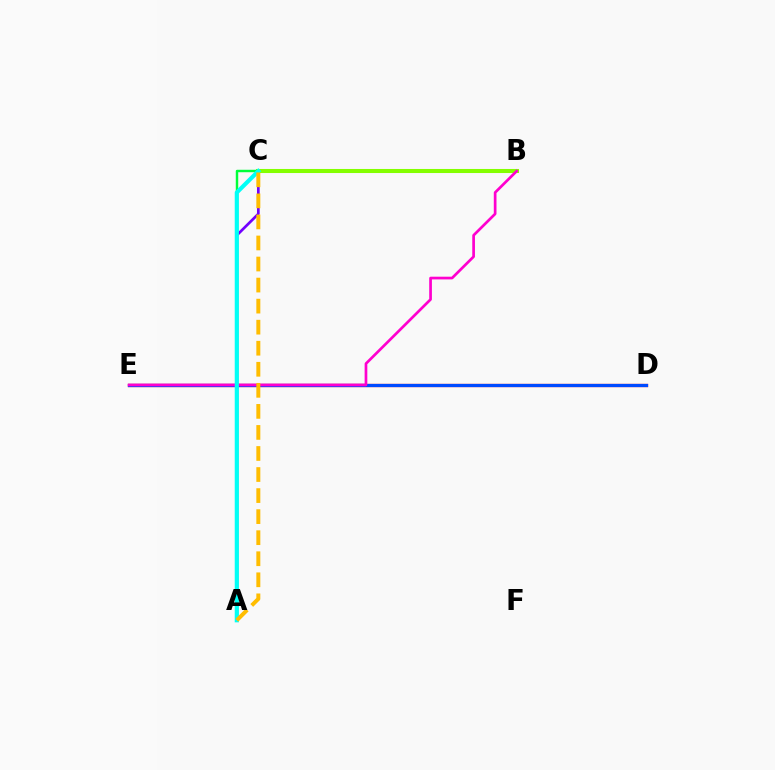{('A', 'C'): [{'color': '#7200ff', 'line_style': 'solid', 'thickness': 1.94}, {'color': '#00ff39', 'line_style': 'solid', 'thickness': 1.76}, {'color': '#00fff6', 'line_style': 'solid', 'thickness': 2.98}, {'color': '#ffbd00', 'line_style': 'dashed', 'thickness': 2.86}], ('B', 'C'): [{'color': '#84ff00', 'line_style': 'solid', 'thickness': 2.93}], ('D', 'E'): [{'color': '#ff0000', 'line_style': 'solid', 'thickness': 2.35}, {'color': '#004bff', 'line_style': 'solid', 'thickness': 2.3}], ('B', 'E'): [{'color': '#ff00cf', 'line_style': 'solid', 'thickness': 1.94}]}